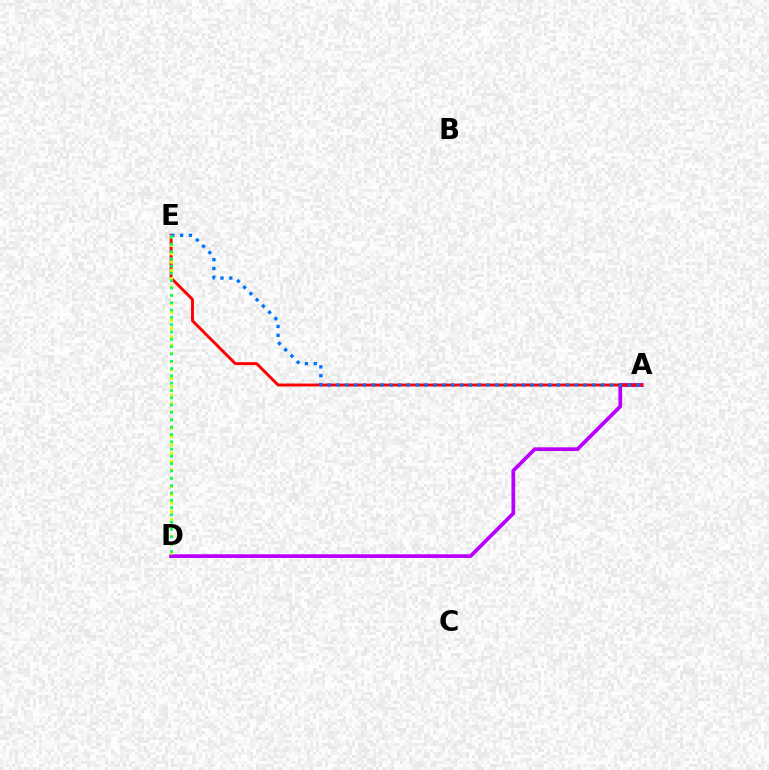{('A', 'D'): [{'color': '#b900ff', 'line_style': 'solid', 'thickness': 2.68}], ('A', 'E'): [{'color': '#ff0000', 'line_style': 'solid', 'thickness': 2.09}, {'color': '#0074ff', 'line_style': 'dotted', 'thickness': 2.4}], ('D', 'E'): [{'color': '#d1ff00', 'line_style': 'dotted', 'thickness': 2.26}, {'color': '#00ff5c', 'line_style': 'dotted', 'thickness': 1.99}]}